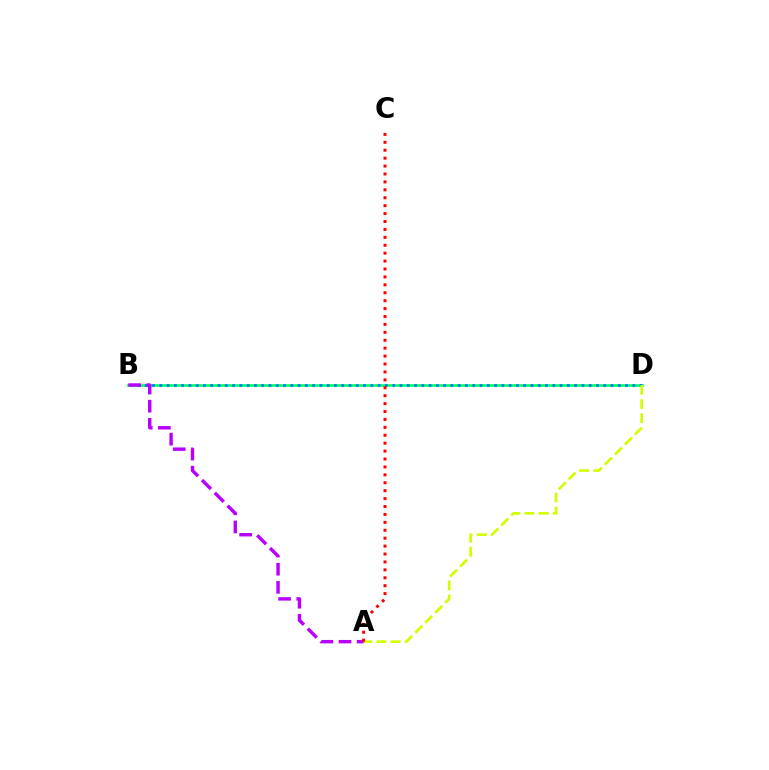{('B', 'D'): [{'color': '#00ff5c', 'line_style': 'solid', 'thickness': 1.9}, {'color': '#0074ff', 'line_style': 'dotted', 'thickness': 1.98}], ('A', 'D'): [{'color': '#d1ff00', 'line_style': 'dashed', 'thickness': 1.92}], ('A', 'B'): [{'color': '#b900ff', 'line_style': 'dashed', 'thickness': 2.46}], ('A', 'C'): [{'color': '#ff0000', 'line_style': 'dotted', 'thickness': 2.15}]}